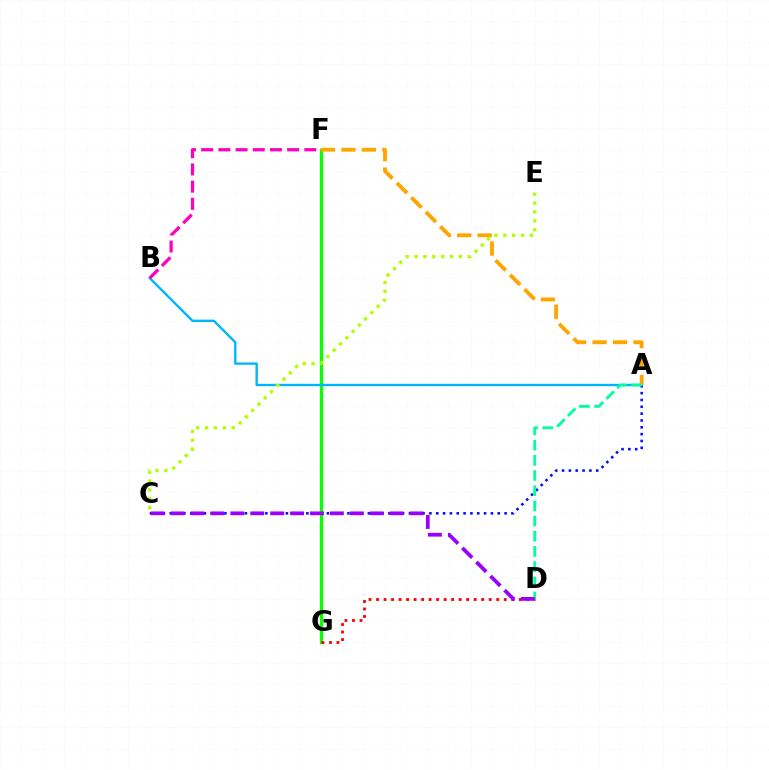{('A', 'C'): [{'color': '#0010ff', 'line_style': 'dotted', 'thickness': 1.86}], ('F', 'G'): [{'color': '#08ff00', 'line_style': 'solid', 'thickness': 2.37}], ('A', 'B'): [{'color': '#00b5ff', 'line_style': 'solid', 'thickness': 1.7}], ('A', 'F'): [{'color': '#ffa500', 'line_style': 'dashed', 'thickness': 2.78}], ('B', 'F'): [{'color': '#ff00bd', 'line_style': 'dashed', 'thickness': 2.34}], ('D', 'G'): [{'color': '#ff0000', 'line_style': 'dotted', 'thickness': 2.04}], ('C', 'E'): [{'color': '#b3ff00', 'line_style': 'dotted', 'thickness': 2.41}], ('A', 'D'): [{'color': '#00ff9d', 'line_style': 'dashed', 'thickness': 2.06}], ('C', 'D'): [{'color': '#9b00ff', 'line_style': 'dashed', 'thickness': 2.7}]}